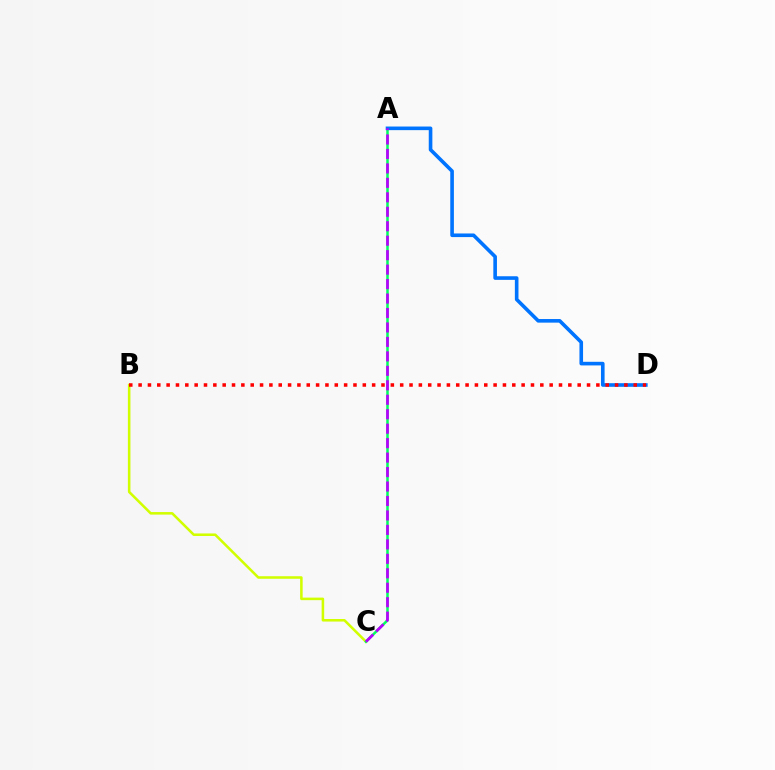{('B', 'C'): [{'color': '#d1ff00', 'line_style': 'solid', 'thickness': 1.84}], ('A', 'C'): [{'color': '#00ff5c', 'line_style': 'solid', 'thickness': 1.81}, {'color': '#b900ff', 'line_style': 'dashed', 'thickness': 1.96}], ('A', 'D'): [{'color': '#0074ff', 'line_style': 'solid', 'thickness': 2.6}], ('B', 'D'): [{'color': '#ff0000', 'line_style': 'dotted', 'thickness': 2.54}]}